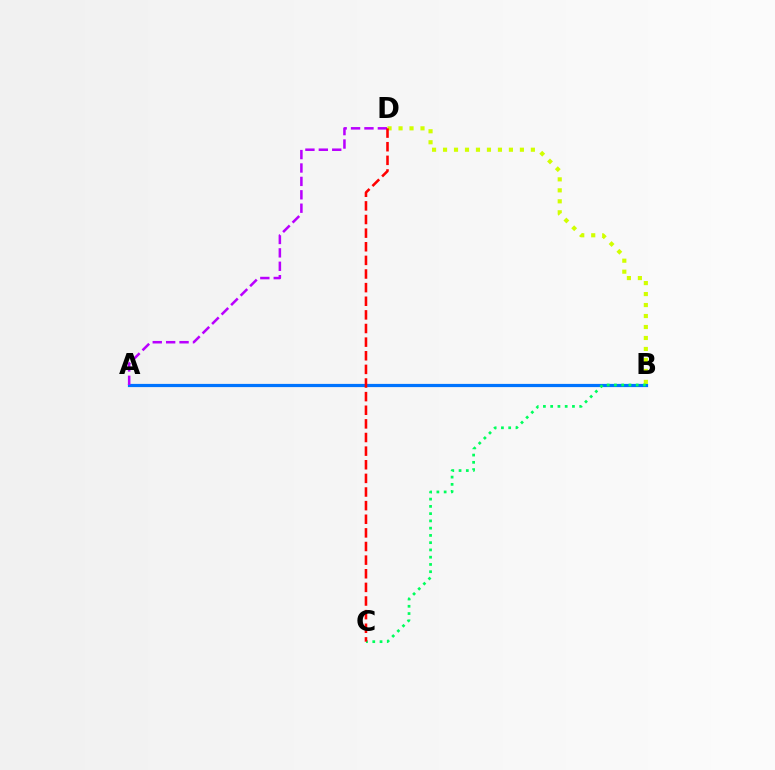{('A', 'B'): [{'color': '#0074ff', 'line_style': 'solid', 'thickness': 2.31}], ('B', 'D'): [{'color': '#d1ff00', 'line_style': 'dotted', 'thickness': 2.98}], ('A', 'D'): [{'color': '#b900ff', 'line_style': 'dashed', 'thickness': 1.82}], ('B', 'C'): [{'color': '#00ff5c', 'line_style': 'dotted', 'thickness': 1.97}], ('C', 'D'): [{'color': '#ff0000', 'line_style': 'dashed', 'thickness': 1.85}]}